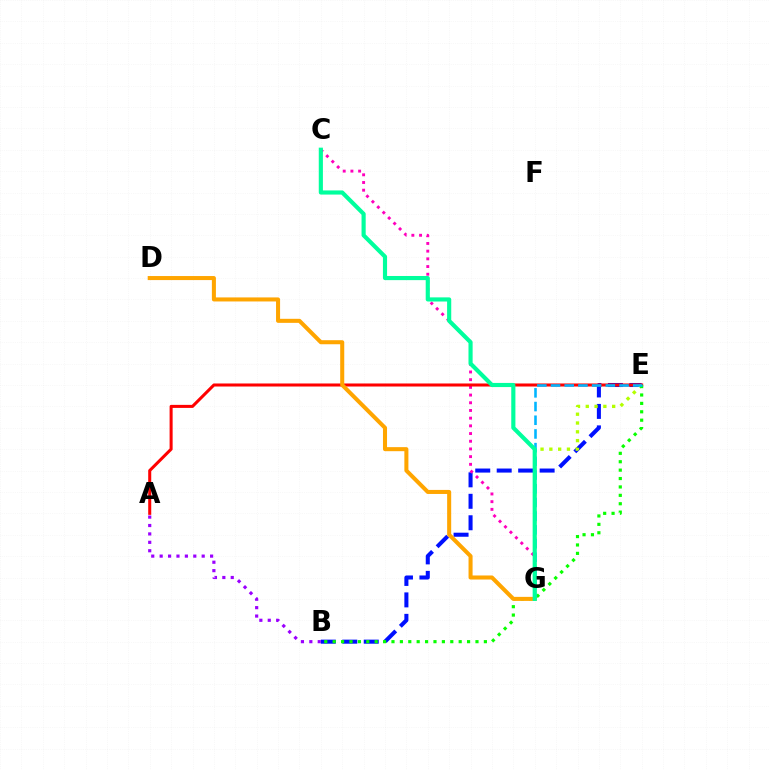{('B', 'E'): [{'color': '#0010ff', 'line_style': 'dashed', 'thickness': 2.92}, {'color': '#08ff00', 'line_style': 'dotted', 'thickness': 2.28}], ('C', 'G'): [{'color': '#ff00bd', 'line_style': 'dotted', 'thickness': 2.09}, {'color': '#00ff9d', 'line_style': 'solid', 'thickness': 2.98}], ('A', 'E'): [{'color': '#ff0000', 'line_style': 'solid', 'thickness': 2.19}], ('E', 'G'): [{'color': '#b3ff00', 'line_style': 'dotted', 'thickness': 2.39}, {'color': '#00b5ff', 'line_style': 'dashed', 'thickness': 1.86}], ('A', 'B'): [{'color': '#9b00ff', 'line_style': 'dotted', 'thickness': 2.28}], ('D', 'G'): [{'color': '#ffa500', 'line_style': 'solid', 'thickness': 2.91}]}